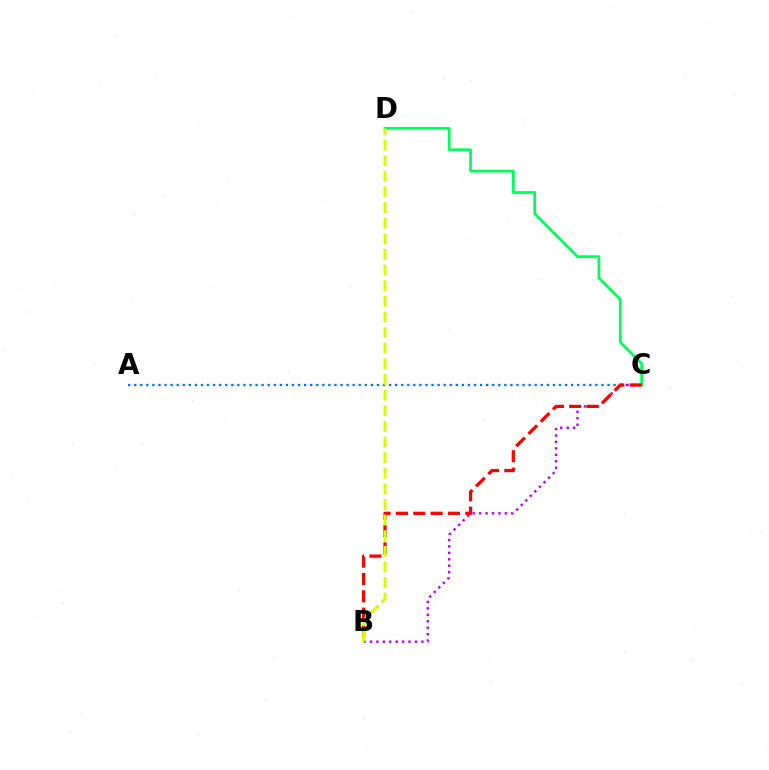{('A', 'C'): [{'color': '#0074ff', 'line_style': 'dotted', 'thickness': 1.65}], ('C', 'D'): [{'color': '#00ff5c', 'line_style': 'solid', 'thickness': 1.99}], ('B', 'C'): [{'color': '#b900ff', 'line_style': 'dotted', 'thickness': 1.75}, {'color': '#ff0000', 'line_style': 'dashed', 'thickness': 2.35}], ('B', 'D'): [{'color': '#d1ff00', 'line_style': 'dashed', 'thickness': 2.12}]}